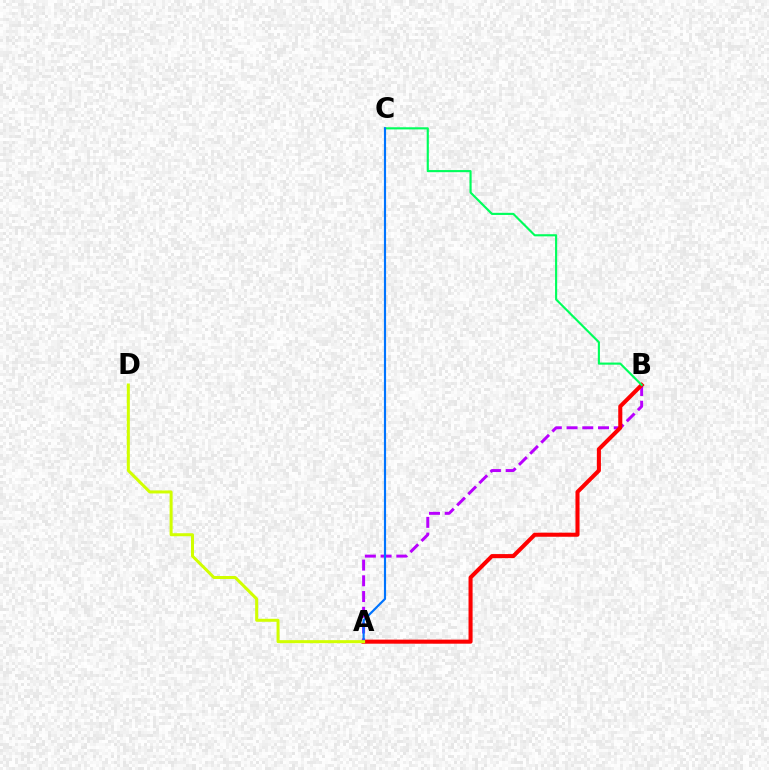{('A', 'B'): [{'color': '#b900ff', 'line_style': 'dashed', 'thickness': 2.14}, {'color': '#ff0000', 'line_style': 'solid', 'thickness': 2.92}], ('B', 'C'): [{'color': '#00ff5c', 'line_style': 'solid', 'thickness': 1.54}], ('A', 'C'): [{'color': '#0074ff', 'line_style': 'solid', 'thickness': 1.55}], ('A', 'D'): [{'color': '#d1ff00', 'line_style': 'solid', 'thickness': 2.17}]}